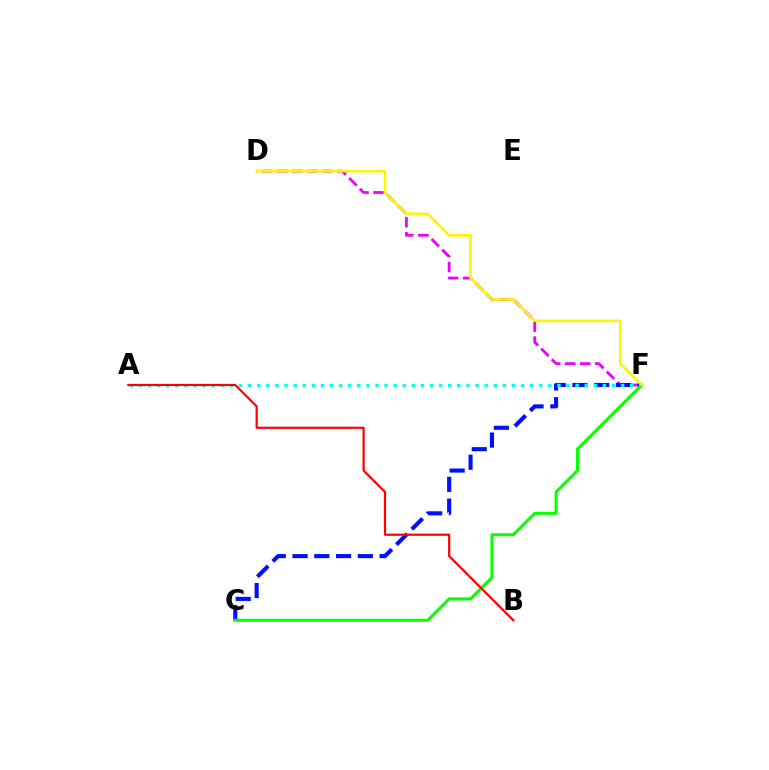{('D', 'F'): [{'color': '#ee00ff', 'line_style': 'dashed', 'thickness': 2.04}, {'color': '#fcf500', 'line_style': 'solid', 'thickness': 1.9}], ('C', 'F'): [{'color': '#0010ff', 'line_style': 'dashed', 'thickness': 2.96}, {'color': '#08ff00', 'line_style': 'solid', 'thickness': 2.2}], ('A', 'F'): [{'color': '#00fff6', 'line_style': 'dotted', 'thickness': 2.47}], ('A', 'B'): [{'color': '#ff0000', 'line_style': 'solid', 'thickness': 1.58}]}